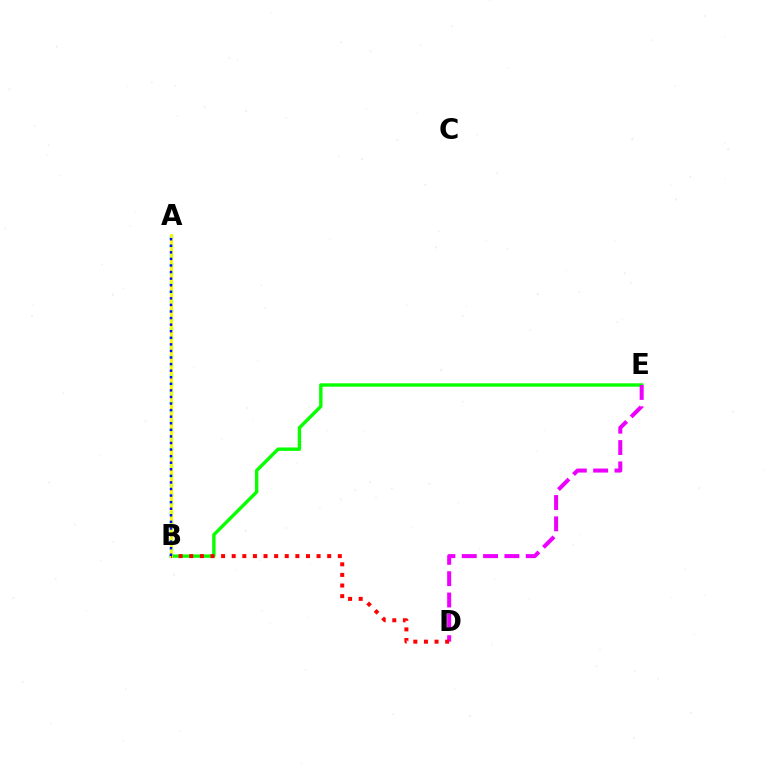{('B', 'E'): [{'color': '#08ff00', 'line_style': 'solid', 'thickness': 2.44}], ('D', 'E'): [{'color': '#ee00ff', 'line_style': 'dashed', 'thickness': 2.9}], ('A', 'B'): [{'color': '#00fff6', 'line_style': 'dotted', 'thickness': 2.5}, {'color': '#fcf500', 'line_style': 'solid', 'thickness': 2.11}, {'color': '#0010ff', 'line_style': 'dotted', 'thickness': 1.79}], ('B', 'D'): [{'color': '#ff0000', 'line_style': 'dotted', 'thickness': 2.88}]}